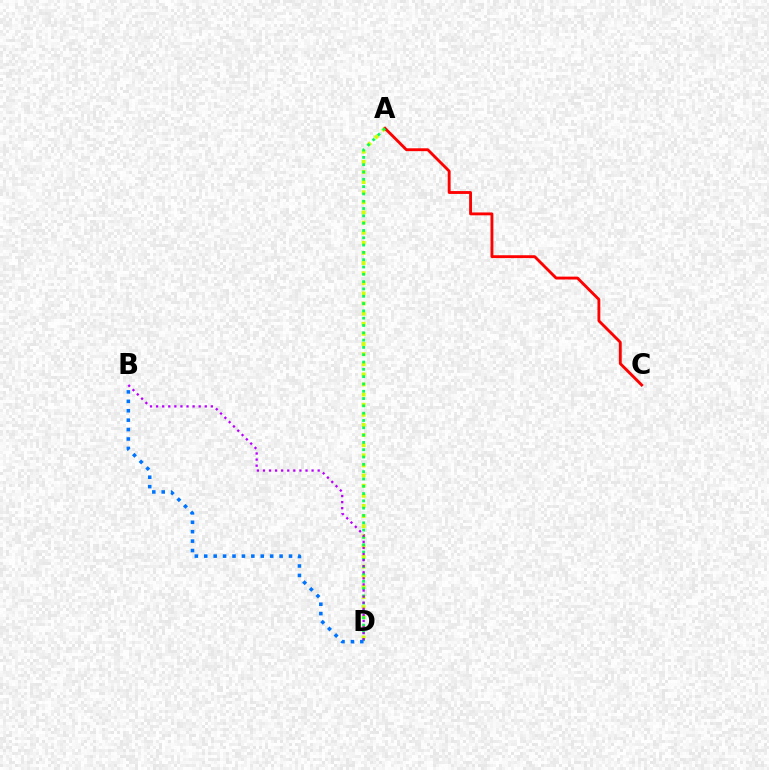{('A', 'D'): [{'color': '#d1ff00', 'line_style': 'dotted', 'thickness': 2.75}, {'color': '#00ff5c', 'line_style': 'dotted', 'thickness': 1.99}], ('A', 'C'): [{'color': '#ff0000', 'line_style': 'solid', 'thickness': 2.06}], ('B', 'D'): [{'color': '#0074ff', 'line_style': 'dotted', 'thickness': 2.56}, {'color': '#b900ff', 'line_style': 'dotted', 'thickness': 1.65}]}